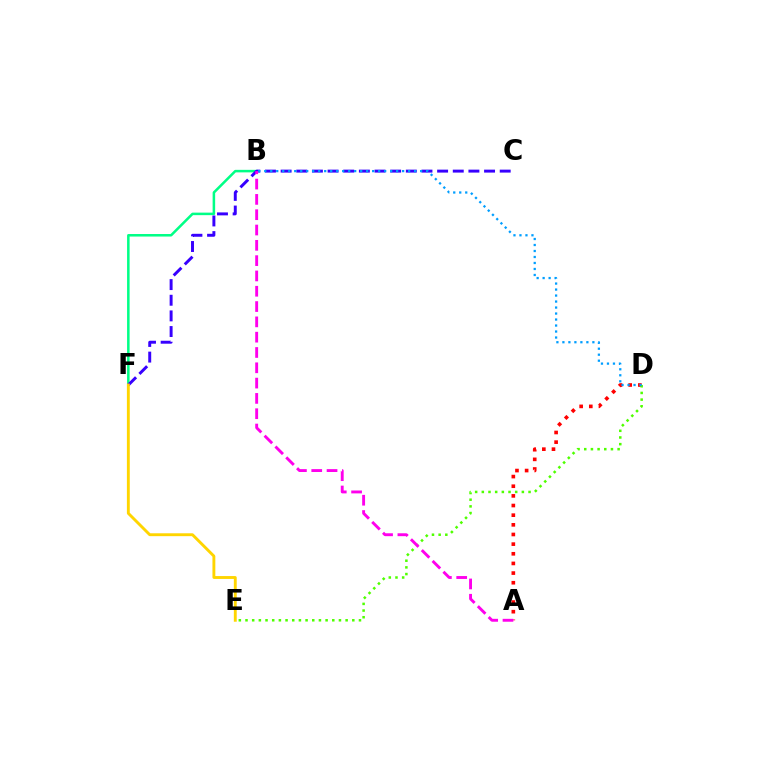{('A', 'D'): [{'color': '#ff0000', 'line_style': 'dotted', 'thickness': 2.62}], ('B', 'F'): [{'color': '#00ff86', 'line_style': 'solid', 'thickness': 1.82}], ('D', 'E'): [{'color': '#4fff00', 'line_style': 'dotted', 'thickness': 1.81}], ('C', 'F'): [{'color': '#3700ff', 'line_style': 'dashed', 'thickness': 2.13}], ('B', 'D'): [{'color': '#009eff', 'line_style': 'dotted', 'thickness': 1.63}], ('E', 'F'): [{'color': '#ffd500', 'line_style': 'solid', 'thickness': 2.08}], ('A', 'B'): [{'color': '#ff00ed', 'line_style': 'dashed', 'thickness': 2.08}]}